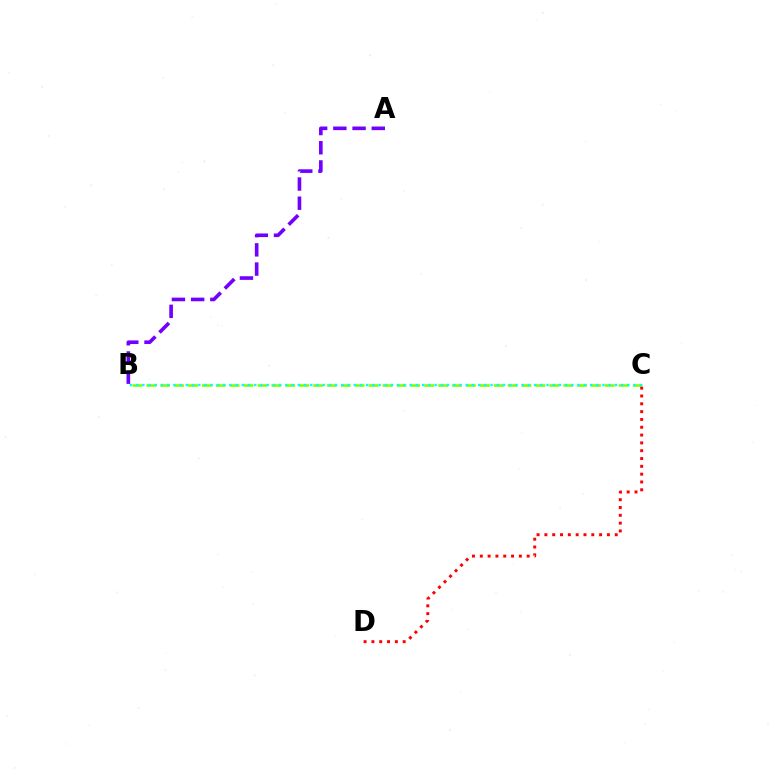{('B', 'C'): [{'color': '#84ff00', 'line_style': 'dashed', 'thickness': 1.89}, {'color': '#00fff6', 'line_style': 'dotted', 'thickness': 1.69}], ('C', 'D'): [{'color': '#ff0000', 'line_style': 'dotted', 'thickness': 2.12}], ('A', 'B'): [{'color': '#7200ff', 'line_style': 'dashed', 'thickness': 2.61}]}